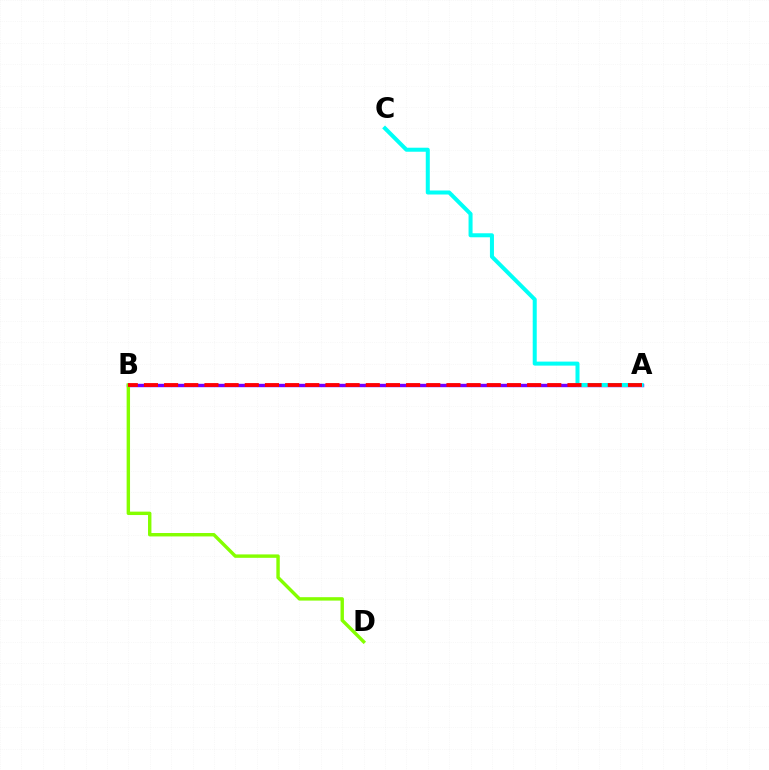{('A', 'B'): [{'color': '#7200ff', 'line_style': 'solid', 'thickness': 2.45}, {'color': '#ff0000', 'line_style': 'dashed', 'thickness': 2.74}], ('A', 'C'): [{'color': '#00fff6', 'line_style': 'solid', 'thickness': 2.89}], ('B', 'D'): [{'color': '#84ff00', 'line_style': 'solid', 'thickness': 2.45}]}